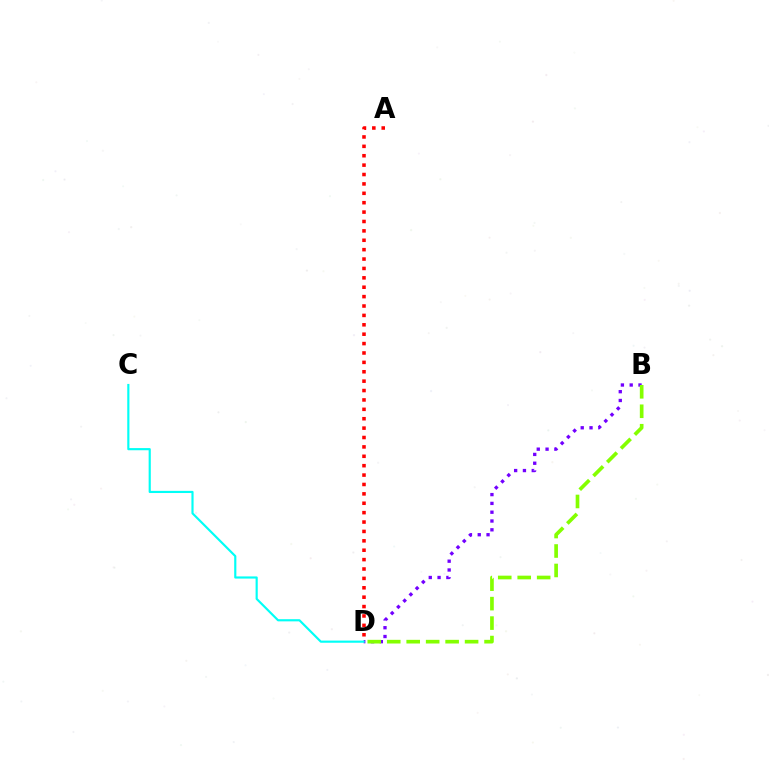{('B', 'D'): [{'color': '#7200ff', 'line_style': 'dotted', 'thickness': 2.39}, {'color': '#84ff00', 'line_style': 'dashed', 'thickness': 2.64}], ('C', 'D'): [{'color': '#00fff6', 'line_style': 'solid', 'thickness': 1.56}], ('A', 'D'): [{'color': '#ff0000', 'line_style': 'dotted', 'thickness': 2.55}]}